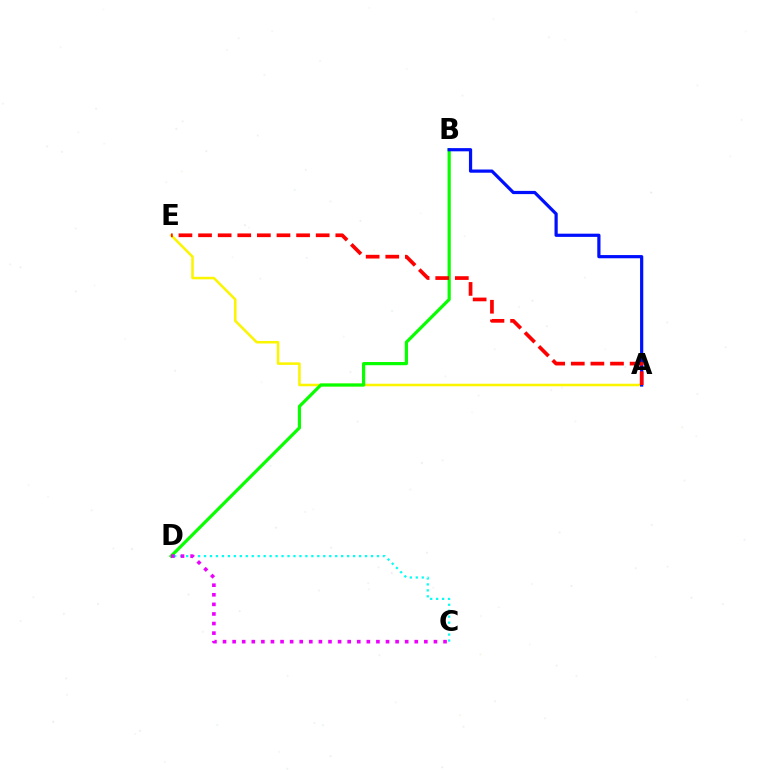{('A', 'E'): [{'color': '#fcf500', 'line_style': 'solid', 'thickness': 1.82}, {'color': '#ff0000', 'line_style': 'dashed', 'thickness': 2.66}], ('B', 'D'): [{'color': '#08ff00', 'line_style': 'solid', 'thickness': 2.3}], ('C', 'D'): [{'color': '#00fff6', 'line_style': 'dotted', 'thickness': 1.62}, {'color': '#ee00ff', 'line_style': 'dotted', 'thickness': 2.6}], ('A', 'B'): [{'color': '#0010ff', 'line_style': 'solid', 'thickness': 2.31}]}